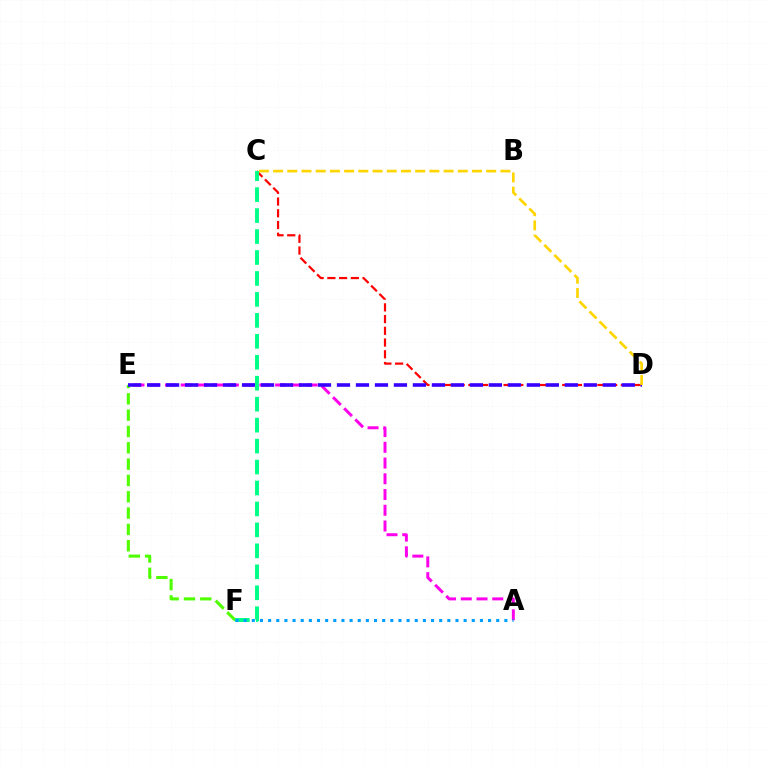{('C', 'D'): [{'color': '#ff0000', 'line_style': 'dashed', 'thickness': 1.59}, {'color': '#ffd500', 'line_style': 'dashed', 'thickness': 1.93}], ('E', 'F'): [{'color': '#4fff00', 'line_style': 'dashed', 'thickness': 2.22}], ('A', 'E'): [{'color': '#ff00ed', 'line_style': 'dashed', 'thickness': 2.14}], ('D', 'E'): [{'color': '#3700ff', 'line_style': 'dashed', 'thickness': 2.58}], ('C', 'F'): [{'color': '#00ff86', 'line_style': 'dashed', 'thickness': 2.85}], ('A', 'F'): [{'color': '#009eff', 'line_style': 'dotted', 'thickness': 2.21}]}